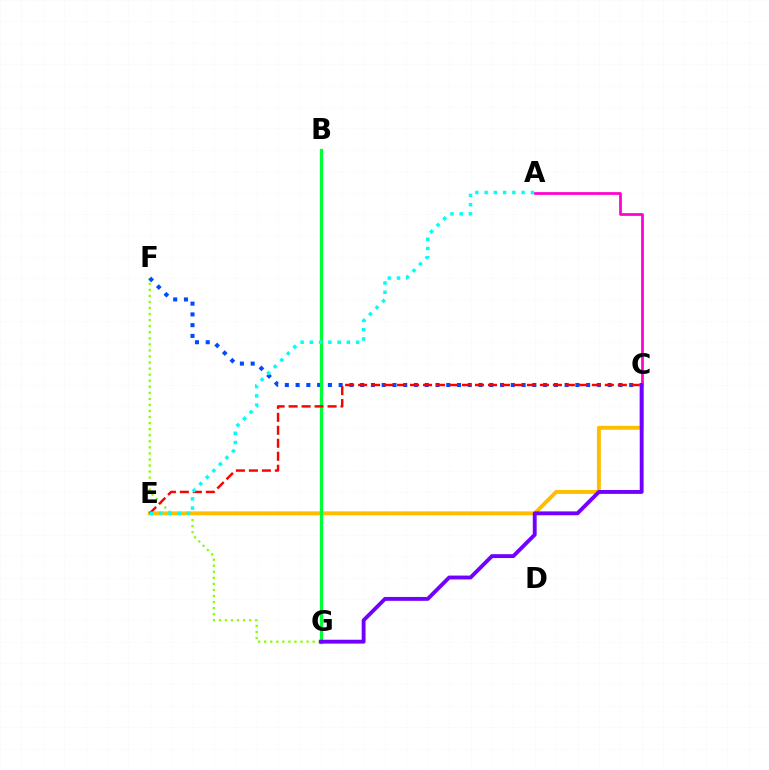{('F', 'G'): [{'color': '#84ff00', 'line_style': 'dotted', 'thickness': 1.65}], ('A', 'C'): [{'color': '#ff00cf', 'line_style': 'solid', 'thickness': 1.97}], ('C', 'F'): [{'color': '#004bff', 'line_style': 'dotted', 'thickness': 2.92}], ('C', 'E'): [{'color': '#ffbd00', 'line_style': 'solid', 'thickness': 2.82}, {'color': '#ff0000', 'line_style': 'dashed', 'thickness': 1.76}], ('B', 'G'): [{'color': '#00ff39', 'line_style': 'solid', 'thickness': 2.34}], ('A', 'E'): [{'color': '#00fff6', 'line_style': 'dotted', 'thickness': 2.51}], ('C', 'G'): [{'color': '#7200ff', 'line_style': 'solid', 'thickness': 2.79}]}